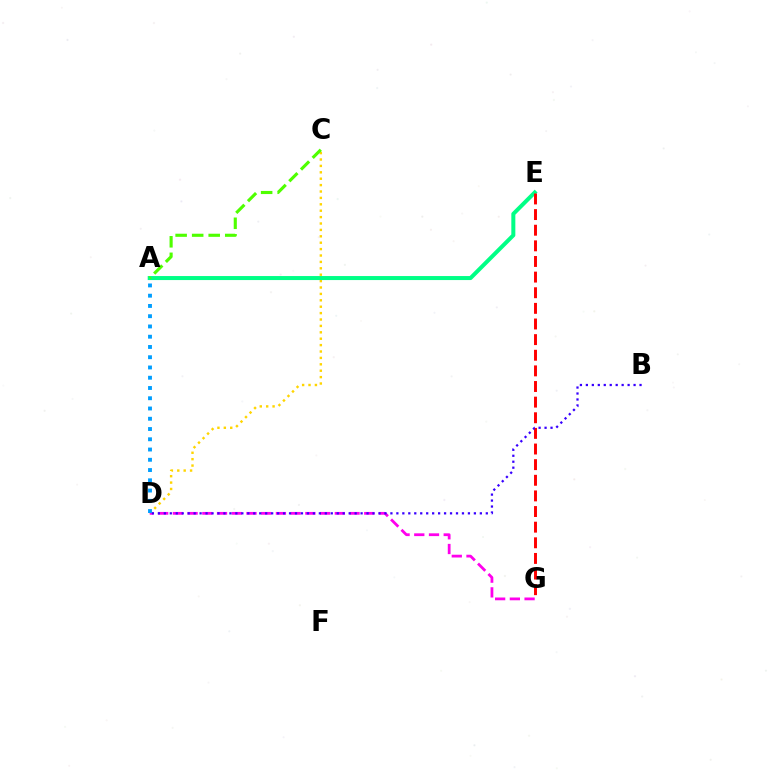{('C', 'D'): [{'color': '#ffd500', 'line_style': 'dotted', 'thickness': 1.74}], ('A', 'E'): [{'color': '#00ff86', 'line_style': 'solid', 'thickness': 2.89}], ('E', 'G'): [{'color': '#ff0000', 'line_style': 'dashed', 'thickness': 2.12}], ('D', 'G'): [{'color': '#ff00ed', 'line_style': 'dashed', 'thickness': 2.0}], ('A', 'C'): [{'color': '#4fff00', 'line_style': 'dashed', 'thickness': 2.25}], ('B', 'D'): [{'color': '#3700ff', 'line_style': 'dotted', 'thickness': 1.62}], ('A', 'D'): [{'color': '#009eff', 'line_style': 'dotted', 'thickness': 2.79}]}